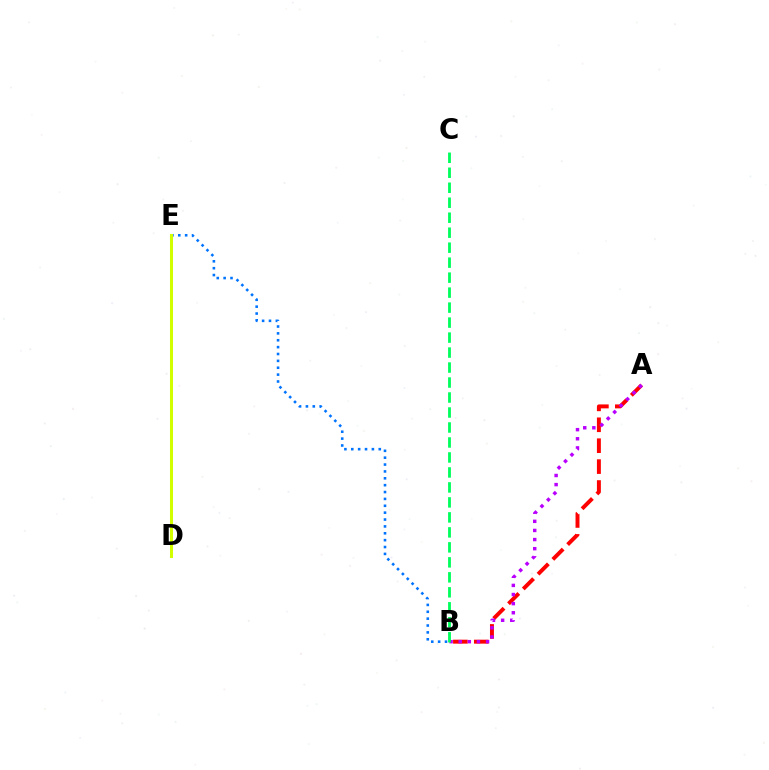{('B', 'E'): [{'color': '#0074ff', 'line_style': 'dotted', 'thickness': 1.87}], ('A', 'B'): [{'color': '#ff0000', 'line_style': 'dashed', 'thickness': 2.84}, {'color': '#b900ff', 'line_style': 'dotted', 'thickness': 2.48}], ('D', 'E'): [{'color': '#d1ff00', 'line_style': 'solid', 'thickness': 2.2}], ('B', 'C'): [{'color': '#00ff5c', 'line_style': 'dashed', 'thickness': 2.04}]}